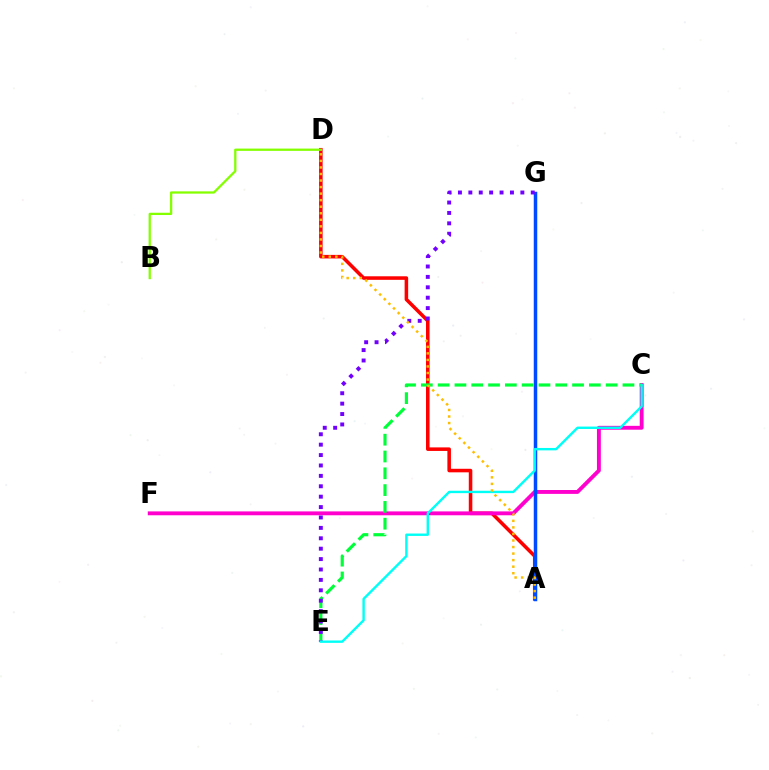{('A', 'D'): [{'color': '#ff0000', 'line_style': 'solid', 'thickness': 2.55}, {'color': '#ffbd00', 'line_style': 'dotted', 'thickness': 1.78}], ('C', 'F'): [{'color': '#ff00cf', 'line_style': 'solid', 'thickness': 2.79}], ('A', 'G'): [{'color': '#004bff', 'line_style': 'solid', 'thickness': 2.52}], ('C', 'E'): [{'color': '#00ff39', 'line_style': 'dashed', 'thickness': 2.28}, {'color': '#00fff6', 'line_style': 'solid', 'thickness': 1.73}], ('E', 'G'): [{'color': '#7200ff', 'line_style': 'dotted', 'thickness': 2.83}], ('B', 'D'): [{'color': '#84ff00', 'line_style': 'solid', 'thickness': 1.64}]}